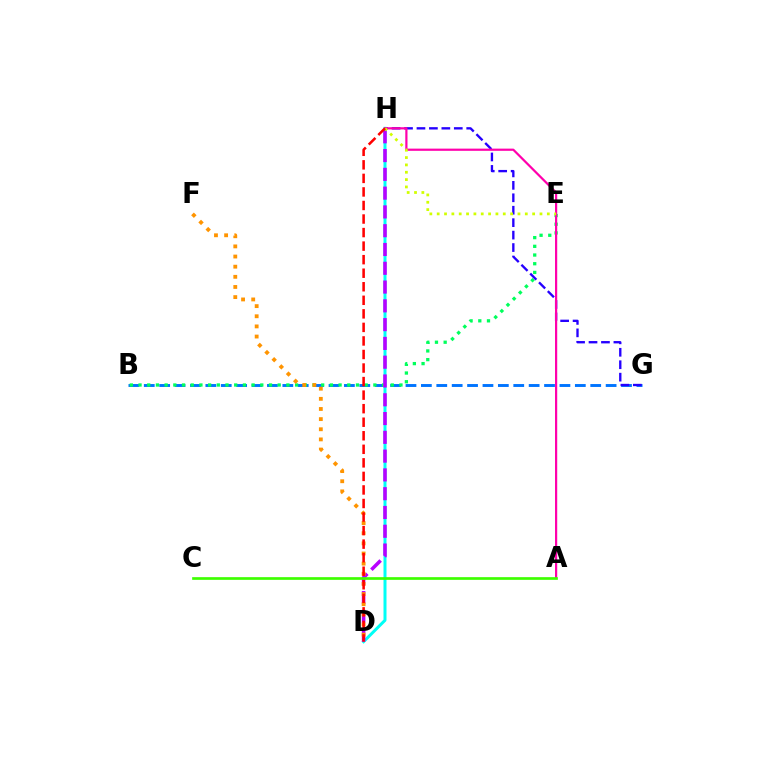{('B', 'G'): [{'color': '#0074ff', 'line_style': 'dashed', 'thickness': 2.09}], ('B', 'E'): [{'color': '#00ff5c', 'line_style': 'dotted', 'thickness': 2.36}], ('D', 'H'): [{'color': '#00fff6', 'line_style': 'solid', 'thickness': 2.16}, {'color': '#b900ff', 'line_style': 'dashed', 'thickness': 2.55}, {'color': '#ff0000', 'line_style': 'dashed', 'thickness': 1.84}], ('G', 'H'): [{'color': '#2500ff', 'line_style': 'dashed', 'thickness': 1.69}], ('A', 'H'): [{'color': '#ff00ac', 'line_style': 'solid', 'thickness': 1.59}], ('D', 'F'): [{'color': '#ff9400', 'line_style': 'dotted', 'thickness': 2.76}], ('E', 'H'): [{'color': '#d1ff00', 'line_style': 'dotted', 'thickness': 1.99}], ('A', 'C'): [{'color': '#3dff00', 'line_style': 'solid', 'thickness': 1.93}]}